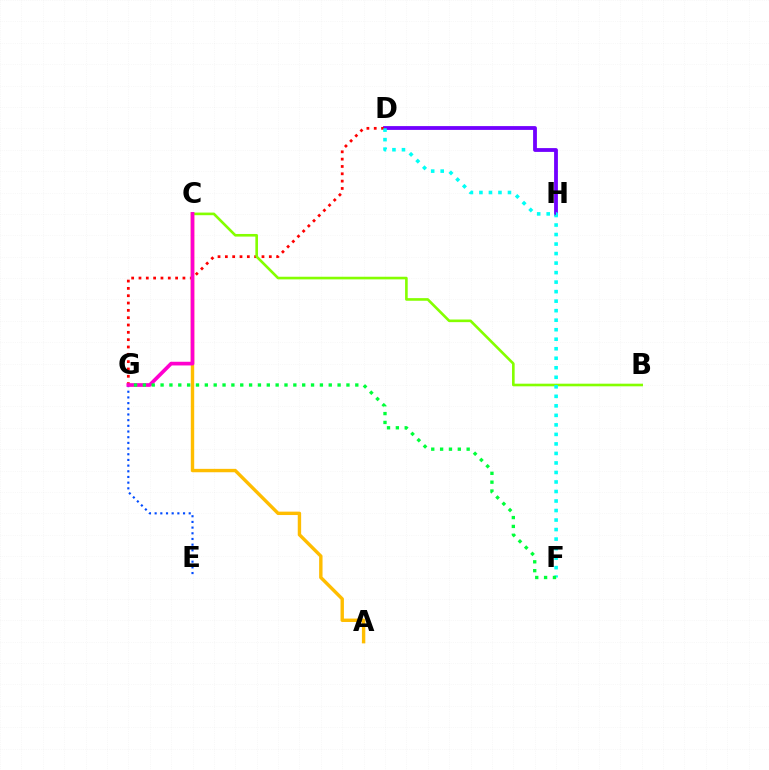{('D', 'H'): [{'color': '#7200ff', 'line_style': 'solid', 'thickness': 2.74}], ('D', 'G'): [{'color': '#ff0000', 'line_style': 'dotted', 'thickness': 1.99}], ('A', 'C'): [{'color': '#ffbd00', 'line_style': 'solid', 'thickness': 2.45}], ('B', 'C'): [{'color': '#84ff00', 'line_style': 'solid', 'thickness': 1.89}], ('E', 'G'): [{'color': '#004bff', 'line_style': 'dotted', 'thickness': 1.54}], ('C', 'G'): [{'color': '#ff00cf', 'line_style': 'solid', 'thickness': 2.66}], ('D', 'F'): [{'color': '#00fff6', 'line_style': 'dotted', 'thickness': 2.59}], ('F', 'G'): [{'color': '#00ff39', 'line_style': 'dotted', 'thickness': 2.4}]}